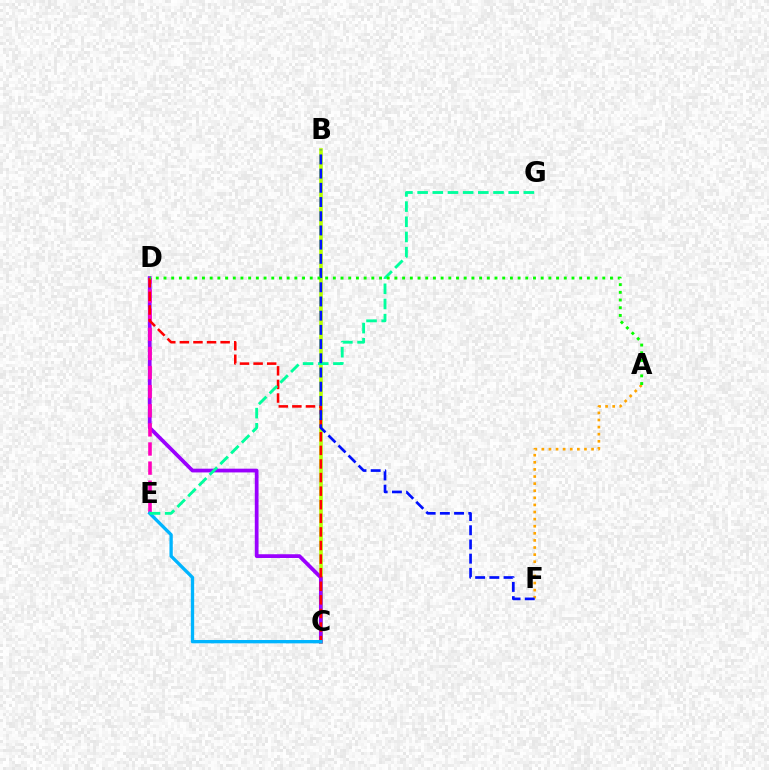{('B', 'C'): [{'color': '#b3ff00', 'line_style': 'solid', 'thickness': 2.59}], ('C', 'D'): [{'color': '#9b00ff', 'line_style': 'solid', 'thickness': 2.7}, {'color': '#ff0000', 'line_style': 'dashed', 'thickness': 1.85}], ('D', 'E'): [{'color': '#ff00bd', 'line_style': 'dashed', 'thickness': 2.6}], ('C', 'E'): [{'color': '#00b5ff', 'line_style': 'solid', 'thickness': 2.39}], ('A', 'F'): [{'color': '#ffa500', 'line_style': 'dotted', 'thickness': 1.93}], ('E', 'G'): [{'color': '#00ff9d', 'line_style': 'dashed', 'thickness': 2.06}], ('B', 'F'): [{'color': '#0010ff', 'line_style': 'dashed', 'thickness': 1.93}], ('A', 'D'): [{'color': '#08ff00', 'line_style': 'dotted', 'thickness': 2.09}]}